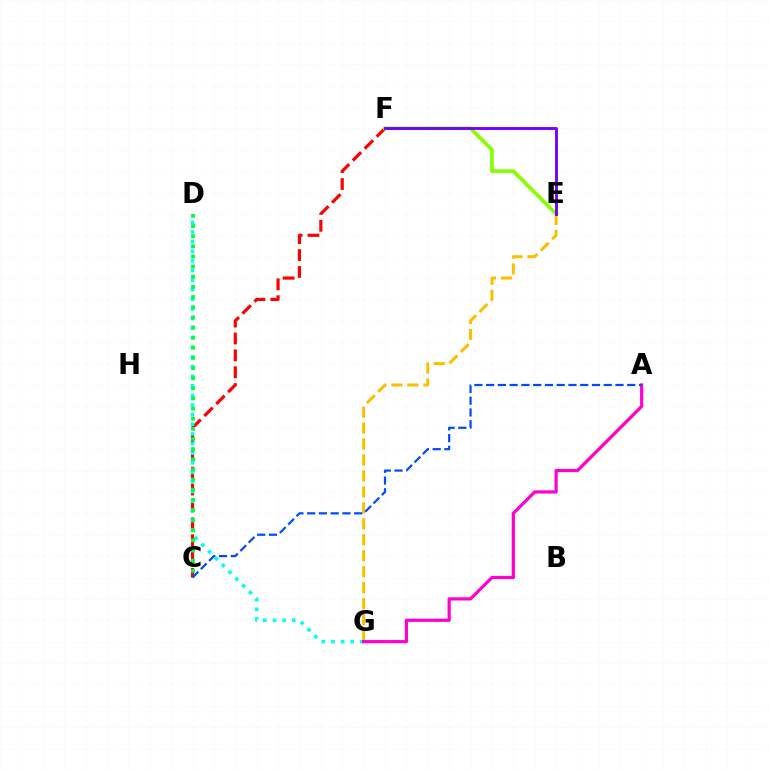{('E', 'G'): [{'color': '#ffbd00', 'line_style': 'dashed', 'thickness': 2.17}], ('C', 'F'): [{'color': '#ff0000', 'line_style': 'dashed', 'thickness': 2.29}], ('D', 'G'): [{'color': '#00fff6', 'line_style': 'dotted', 'thickness': 2.61}], ('E', 'F'): [{'color': '#84ff00', 'line_style': 'solid', 'thickness': 2.62}, {'color': '#7200ff', 'line_style': 'solid', 'thickness': 2.06}], ('A', 'G'): [{'color': '#ff00cf', 'line_style': 'solid', 'thickness': 2.31}], ('A', 'C'): [{'color': '#004bff', 'line_style': 'dashed', 'thickness': 1.6}], ('C', 'D'): [{'color': '#00ff39', 'line_style': 'dotted', 'thickness': 2.76}]}